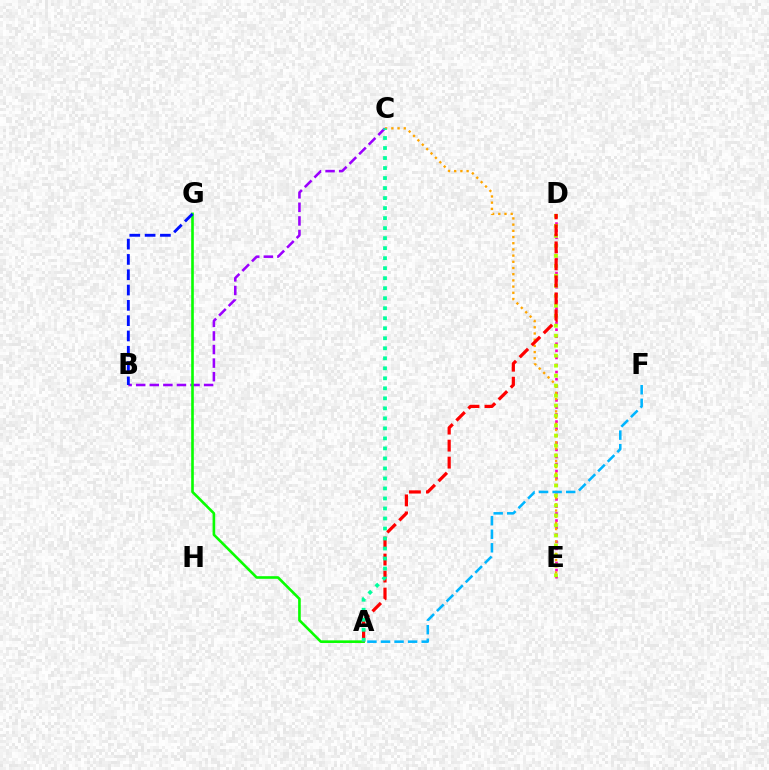{('D', 'E'): [{'color': '#ff00bd', 'line_style': 'dotted', 'thickness': 1.92}, {'color': '#b3ff00', 'line_style': 'dotted', 'thickness': 2.71}], ('B', 'C'): [{'color': '#9b00ff', 'line_style': 'dashed', 'thickness': 1.85}], ('C', 'E'): [{'color': '#ffa500', 'line_style': 'dotted', 'thickness': 1.68}], ('A', 'G'): [{'color': '#08ff00', 'line_style': 'solid', 'thickness': 1.89}], ('A', 'D'): [{'color': '#ff0000', 'line_style': 'dashed', 'thickness': 2.31}], ('A', 'F'): [{'color': '#00b5ff', 'line_style': 'dashed', 'thickness': 1.84}], ('B', 'G'): [{'color': '#0010ff', 'line_style': 'dashed', 'thickness': 2.08}], ('A', 'C'): [{'color': '#00ff9d', 'line_style': 'dotted', 'thickness': 2.72}]}